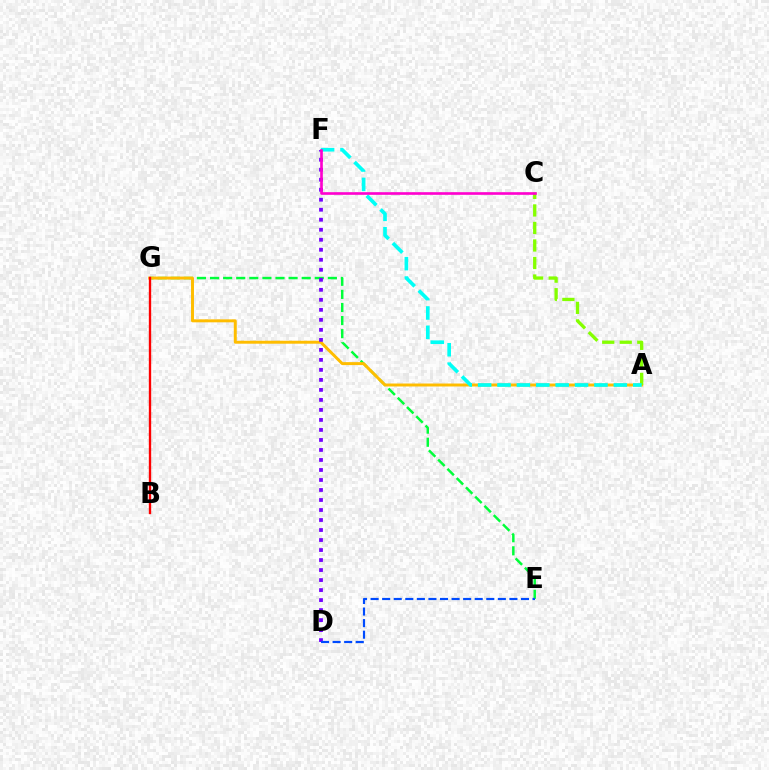{('E', 'G'): [{'color': '#00ff39', 'line_style': 'dashed', 'thickness': 1.78}], ('A', 'G'): [{'color': '#ffbd00', 'line_style': 'solid', 'thickness': 2.13}], ('D', 'F'): [{'color': '#7200ff', 'line_style': 'dotted', 'thickness': 2.72}], ('B', 'G'): [{'color': '#ff0000', 'line_style': 'solid', 'thickness': 1.69}], ('A', 'C'): [{'color': '#84ff00', 'line_style': 'dashed', 'thickness': 2.38}], ('D', 'E'): [{'color': '#004bff', 'line_style': 'dashed', 'thickness': 1.57}], ('A', 'F'): [{'color': '#00fff6', 'line_style': 'dashed', 'thickness': 2.63}], ('C', 'F'): [{'color': '#ff00cf', 'line_style': 'solid', 'thickness': 1.9}]}